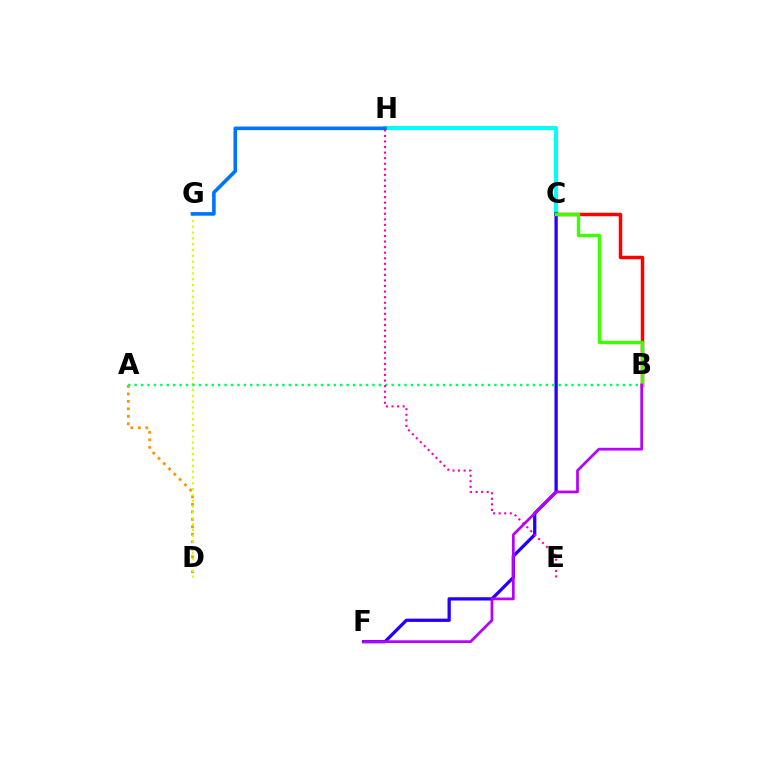{('C', 'H'): [{'color': '#00fff6', 'line_style': 'solid', 'thickness': 2.92}], ('A', 'D'): [{'color': '#ff9400', 'line_style': 'dotted', 'thickness': 2.03}], ('D', 'G'): [{'color': '#d1ff00', 'line_style': 'dotted', 'thickness': 1.58}], ('B', 'C'): [{'color': '#ff0000', 'line_style': 'solid', 'thickness': 2.5}, {'color': '#3dff00', 'line_style': 'solid', 'thickness': 2.43}], ('C', 'F'): [{'color': '#2500ff', 'line_style': 'solid', 'thickness': 2.36}], ('A', 'B'): [{'color': '#00ff5c', 'line_style': 'dotted', 'thickness': 1.75}], ('G', 'H'): [{'color': '#0074ff', 'line_style': 'solid', 'thickness': 2.6}], ('E', 'H'): [{'color': '#ff00ac', 'line_style': 'dotted', 'thickness': 1.51}], ('B', 'F'): [{'color': '#b900ff', 'line_style': 'solid', 'thickness': 1.97}]}